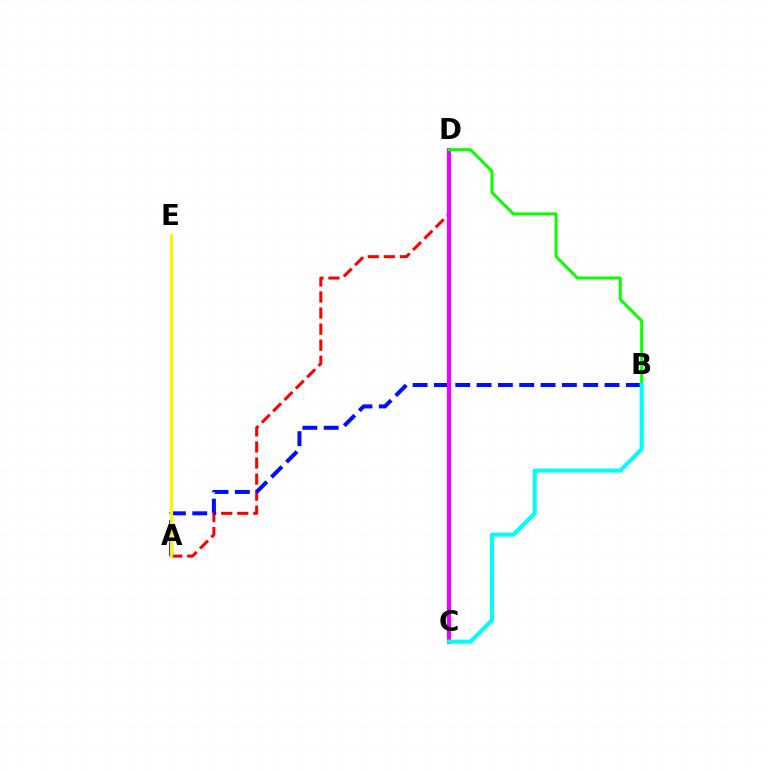{('A', 'D'): [{'color': '#ff0000', 'line_style': 'dashed', 'thickness': 2.18}], ('A', 'B'): [{'color': '#0010ff', 'line_style': 'dashed', 'thickness': 2.9}], ('C', 'D'): [{'color': '#ee00ff', 'line_style': 'solid', 'thickness': 2.96}], ('A', 'E'): [{'color': '#fcf500', 'line_style': 'solid', 'thickness': 2.26}], ('B', 'D'): [{'color': '#08ff00', 'line_style': 'solid', 'thickness': 2.15}], ('B', 'C'): [{'color': '#00fff6', 'line_style': 'solid', 'thickness': 2.94}]}